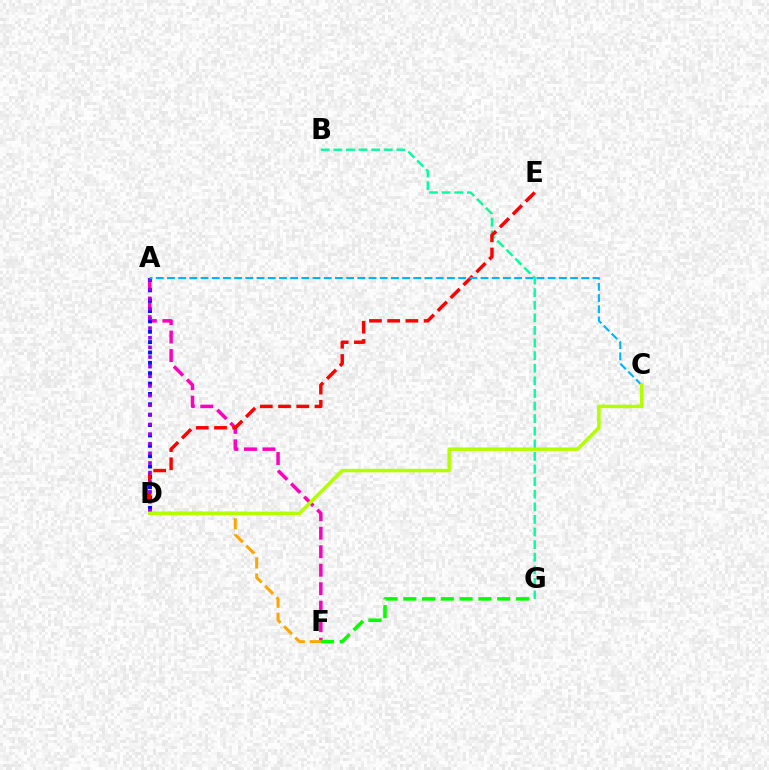{('A', 'F'): [{'color': '#ff00bd', 'line_style': 'dashed', 'thickness': 2.51}], ('A', 'D'): [{'color': '#0010ff', 'line_style': 'dotted', 'thickness': 2.82}, {'color': '#9b00ff', 'line_style': 'dotted', 'thickness': 2.62}], ('F', 'G'): [{'color': '#08ff00', 'line_style': 'dashed', 'thickness': 2.55}], ('B', 'G'): [{'color': '#00ff9d', 'line_style': 'dashed', 'thickness': 1.71}], ('D', 'E'): [{'color': '#ff0000', 'line_style': 'dashed', 'thickness': 2.47}], ('D', 'F'): [{'color': '#ffa500', 'line_style': 'dashed', 'thickness': 2.18}], ('A', 'C'): [{'color': '#00b5ff', 'line_style': 'dashed', 'thickness': 1.52}], ('C', 'D'): [{'color': '#b3ff00', 'line_style': 'solid', 'thickness': 2.51}]}